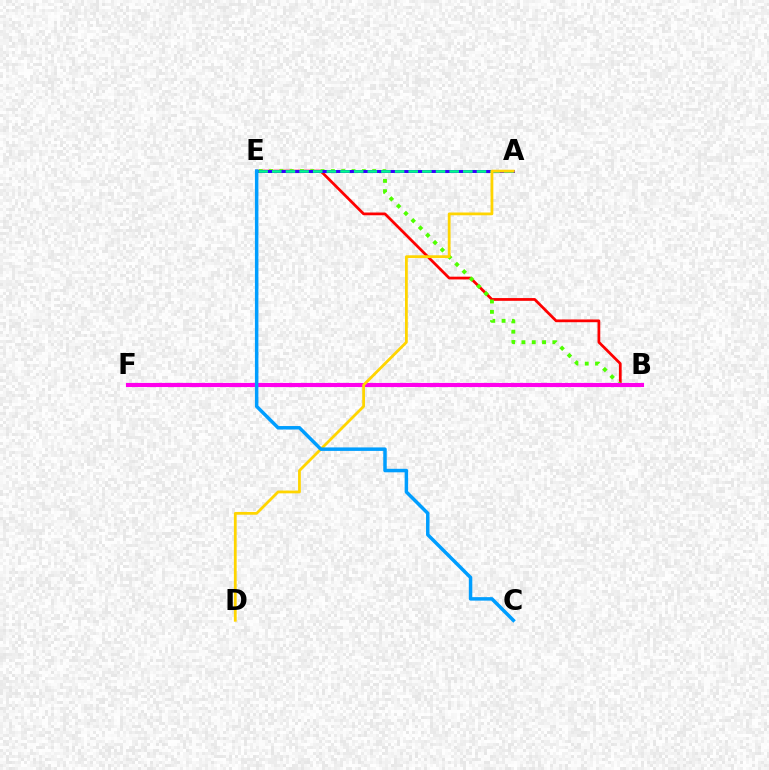{('B', 'E'): [{'color': '#ff0000', 'line_style': 'solid', 'thickness': 1.98}, {'color': '#4fff00', 'line_style': 'dotted', 'thickness': 2.8}], ('A', 'E'): [{'color': '#3700ff', 'line_style': 'solid', 'thickness': 2.14}, {'color': '#00ff86', 'line_style': 'dashed', 'thickness': 1.85}], ('B', 'F'): [{'color': '#ff00ed', 'line_style': 'solid', 'thickness': 2.95}], ('A', 'D'): [{'color': '#ffd500', 'line_style': 'solid', 'thickness': 2.0}], ('C', 'E'): [{'color': '#009eff', 'line_style': 'solid', 'thickness': 2.51}]}